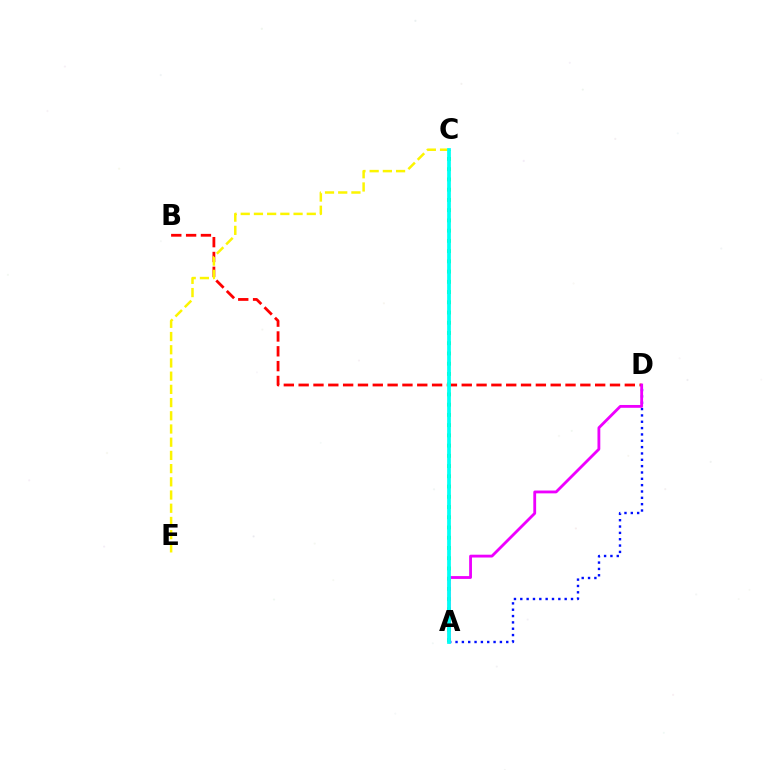{('A', 'D'): [{'color': '#0010ff', 'line_style': 'dotted', 'thickness': 1.72}, {'color': '#ee00ff', 'line_style': 'solid', 'thickness': 2.03}], ('B', 'D'): [{'color': '#ff0000', 'line_style': 'dashed', 'thickness': 2.01}], ('A', 'C'): [{'color': '#08ff00', 'line_style': 'dotted', 'thickness': 2.78}, {'color': '#00fff6', 'line_style': 'solid', 'thickness': 2.7}], ('C', 'E'): [{'color': '#fcf500', 'line_style': 'dashed', 'thickness': 1.79}]}